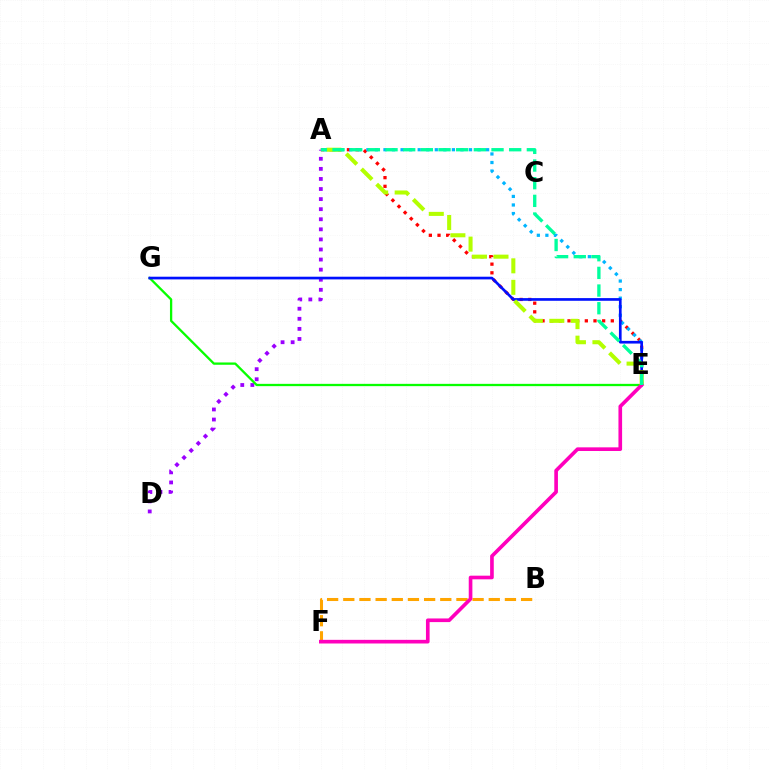{('A', 'E'): [{'color': '#ff0000', 'line_style': 'dotted', 'thickness': 2.35}, {'color': '#00b5ff', 'line_style': 'dotted', 'thickness': 2.32}, {'color': '#b3ff00', 'line_style': 'dashed', 'thickness': 2.92}, {'color': '#00ff9d', 'line_style': 'dashed', 'thickness': 2.4}], ('A', 'D'): [{'color': '#9b00ff', 'line_style': 'dotted', 'thickness': 2.74}], ('E', 'G'): [{'color': '#08ff00', 'line_style': 'solid', 'thickness': 1.66}, {'color': '#0010ff', 'line_style': 'solid', 'thickness': 1.93}], ('B', 'F'): [{'color': '#ffa500', 'line_style': 'dashed', 'thickness': 2.2}], ('E', 'F'): [{'color': '#ff00bd', 'line_style': 'solid', 'thickness': 2.63}]}